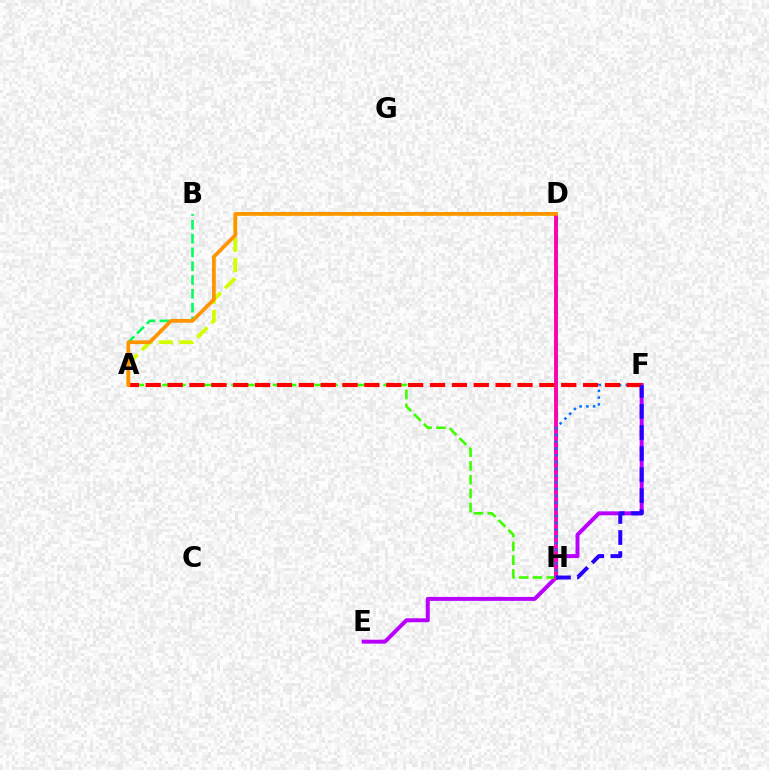{('A', 'D'): [{'color': '#d1ff00', 'line_style': 'dashed', 'thickness': 2.75}, {'color': '#ff9400', 'line_style': 'solid', 'thickness': 2.67}], ('E', 'F'): [{'color': '#b900ff', 'line_style': 'solid', 'thickness': 2.85}], ('A', 'H'): [{'color': '#3dff00', 'line_style': 'dashed', 'thickness': 1.88}], ('D', 'H'): [{'color': '#00fff6', 'line_style': 'dashed', 'thickness': 2.39}, {'color': '#ff00ac', 'line_style': 'solid', 'thickness': 2.79}], ('A', 'B'): [{'color': '#00ff5c', 'line_style': 'dashed', 'thickness': 1.87}], ('F', 'H'): [{'color': '#0074ff', 'line_style': 'dotted', 'thickness': 1.84}, {'color': '#2500ff', 'line_style': 'dashed', 'thickness': 2.86}], ('A', 'F'): [{'color': '#ff0000', 'line_style': 'dashed', 'thickness': 2.97}]}